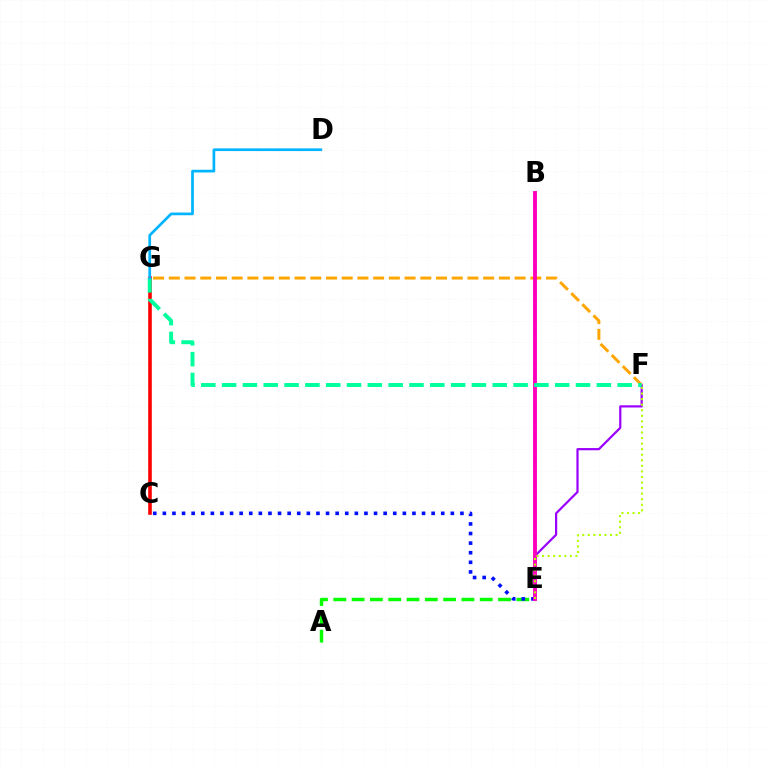{('E', 'F'): [{'color': '#9b00ff', 'line_style': 'solid', 'thickness': 1.59}, {'color': '#b3ff00', 'line_style': 'dotted', 'thickness': 1.51}], ('A', 'E'): [{'color': '#08ff00', 'line_style': 'dashed', 'thickness': 2.49}], ('C', 'E'): [{'color': '#0010ff', 'line_style': 'dotted', 'thickness': 2.61}], ('F', 'G'): [{'color': '#ffa500', 'line_style': 'dashed', 'thickness': 2.14}, {'color': '#00ff9d', 'line_style': 'dashed', 'thickness': 2.83}], ('C', 'G'): [{'color': '#ff0000', 'line_style': 'solid', 'thickness': 2.59}], ('B', 'E'): [{'color': '#ff00bd', 'line_style': 'solid', 'thickness': 2.79}], ('D', 'G'): [{'color': '#00b5ff', 'line_style': 'solid', 'thickness': 1.95}]}